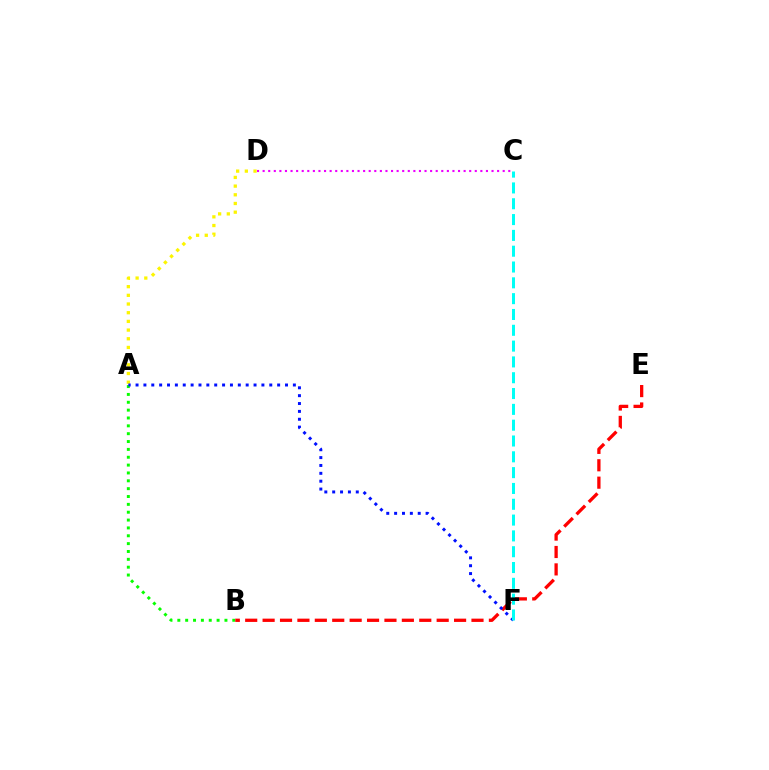{('A', 'D'): [{'color': '#fcf500', 'line_style': 'dotted', 'thickness': 2.36}], ('A', 'B'): [{'color': '#08ff00', 'line_style': 'dotted', 'thickness': 2.13}], ('C', 'D'): [{'color': '#ee00ff', 'line_style': 'dotted', 'thickness': 1.52}], ('B', 'E'): [{'color': '#ff0000', 'line_style': 'dashed', 'thickness': 2.36}], ('A', 'F'): [{'color': '#0010ff', 'line_style': 'dotted', 'thickness': 2.14}], ('C', 'F'): [{'color': '#00fff6', 'line_style': 'dashed', 'thickness': 2.15}]}